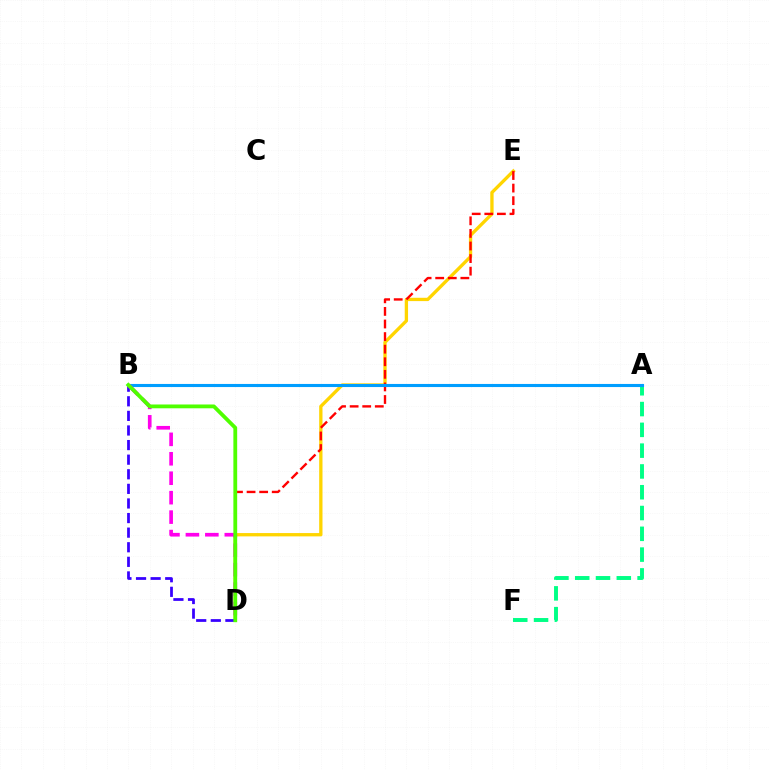{('A', 'F'): [{'color': '#00ff86', 'line_style': 'dashed', 'thickness': 2.82}], ('D', 'E'): [{'color': '#ffd500', 'line_style': 'solid', 'thickness': 2.39}, {'color': '#ff0000', 'line_style': 'dashed', 'thickness': 1.71}], ('B', 'D'): [{'color': '#3700ff', 'line_style': 'dashed', 'thickness': 1.98}, {'color': '#ff00ed', 'line_style': 'dashed', 'thickness': 2.64}, {'color': '#4fff00', 'line_style': 'solid', 'thickness': 2.74}], ('A', 'B'): [{'color': '#009eff', 'line_style': 'solid', 'thickness': 2.23}]}